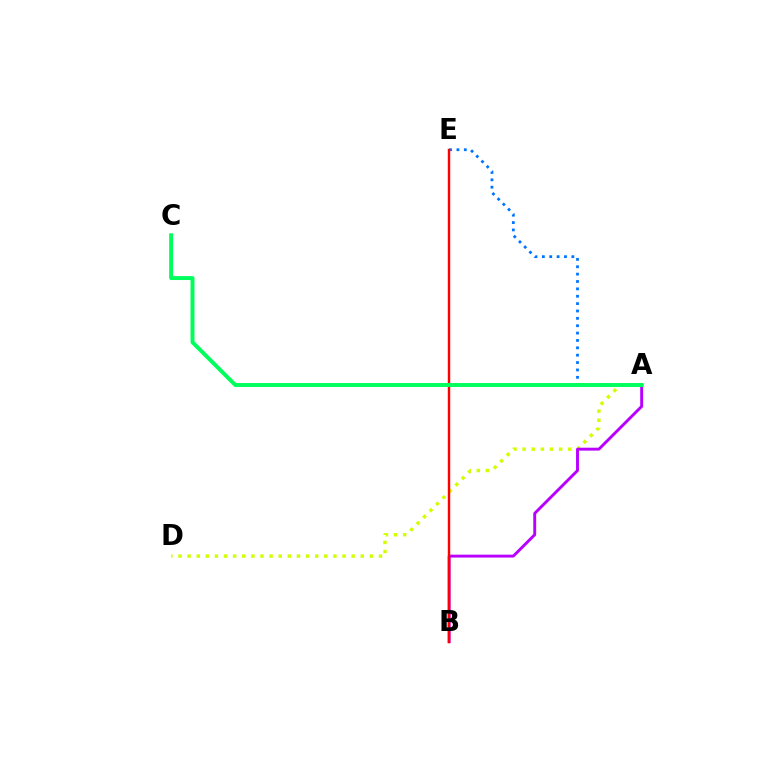{('A', 'E'): [{'color': '#0074ff', 'line_style': 'dotted', 'thickness': 2.0}], ('A', 'D'): [{'color': '#d1ff00', 'line_style': 'dotted', 'thickness': 2.48}], ('A', 'B'): [{'color': '#b900ff', 'line_style': 'solid', 'thickness': 2.1}], ('B', 'E'): [{'color': '#ff0000', 'line_style': 'solid', 'thickness': 1.74}], ('A', 'C'): [{'color': '#00ff5c', 'line_style': 'solid', 'thickness': 2.84}]}